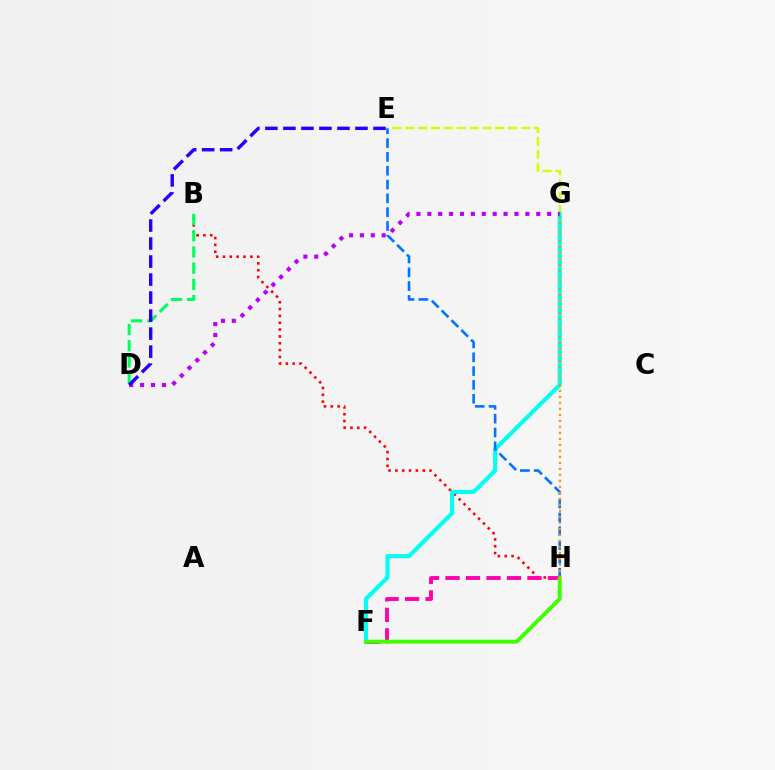{('B', 'H'): [{'color': '#ff0000', 'line_style': 'dotted', 'thickness': 1.86}], ('E', 'G'): [{'color': '#d1ff00', 'line_style': 'dashed', 'thickness': 1.75}], ('F', 'G'): [{'color': '#00fff6', 'line_style': 'solid', 'thickness': 2.96}], ('F', 'H'): [{'color': '#ff00ac', 'line_style': 'dashed', 'thickness': 2.78}, {'color': '#3dff00', 'line_style': 'solid', 'thickness': 2.81}], ('E', 'H'): [{'color': '#0074ff', 'line_style': 'dashed', 'thickness': 1.88}], ('D', 'G'): [{'color': '#b900ff', 'line_style': 'dotted', 'thickness': 2.96}], ('G', 'H'): [{'color': '#ff9400', 'line_style': 'dotted', 'thickness': 1.63}], ('B', 'D'): [{'color': '#00ff5c', 'line_style': 'dashed', 'thickness': 2.2}], ('D', 'E'): [{'color': '#2500ff', 'line_style': 'dashed', 'thickness': 2.45}]}